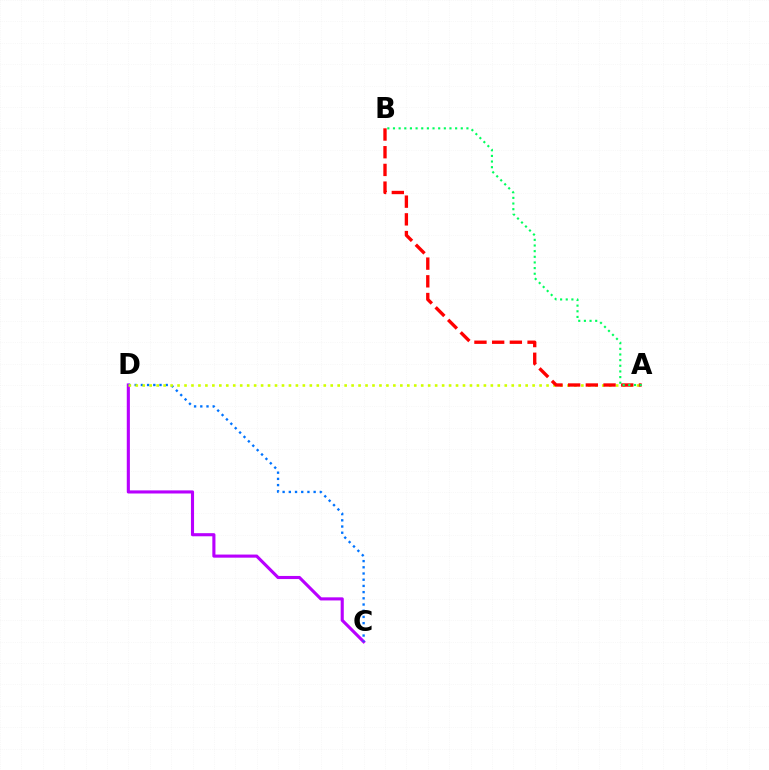{('C', 'D'): [{'color': '#b900ff', 'line_style': 'solid', 'thickness': 2.24}, {'color': '#0074ff', 'line_style': 'dotted', 'thickness': 1.69}], ('A', 'D'): [{'color': '#d1ff00', 'line_style': 'dotted', 'thickness': 1.89}], ('A', 'B'): [{'color': '#ff0000', 'line_style': 'dashed', 'thickness': 2.41}, {'color': '#00ff5c', 'line_style': 'dotted', 'thickness': 1.53}]}